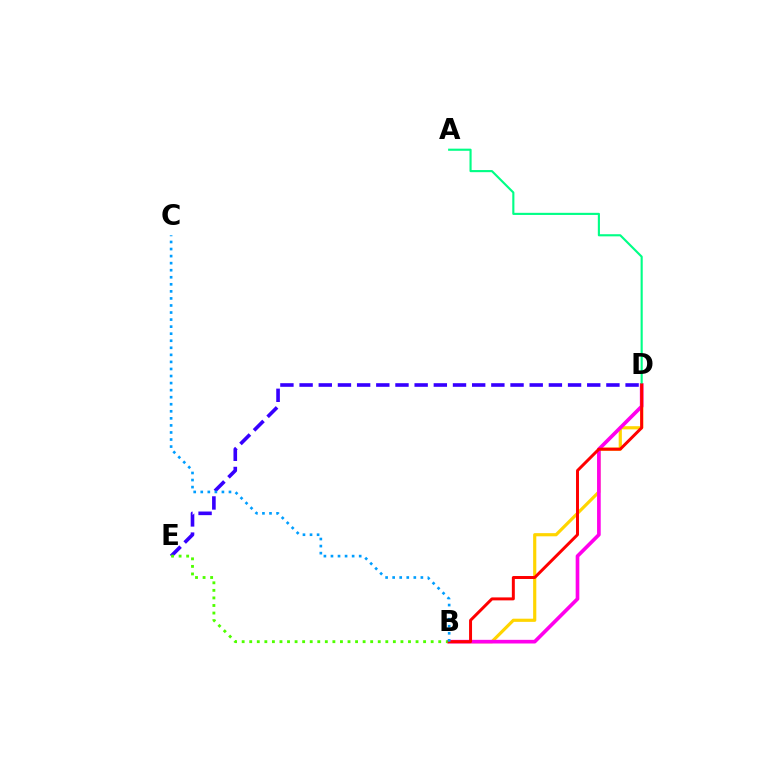{('B', 'D'): [{'color': '#ffd500', 'line_style': 'solid', 'thickness': 2.28}, {'color': '#ff00ed', 'line_style': 'solid', 'thickness': 2.63}, {'color': '#ff0000', 'line_style': 'solid', 'thickness': 2.14}], ('D', 'E'): [{'color': '#3700ff', 'line_style': 'dashed', 'thickness': 2.61}], ('B', 'E'): [{'color': '#4fff00', 'line_style': 'dotted', 'thickness': 2.05}], ('A', 'D'): [{'color': '#00ff86', 'line_style': 'solid', 'thickness': 1.53}], ('B', 'C'): [{'color': '#009eff', 'line_style': 'dotted', 'thickness': 1.92}]}